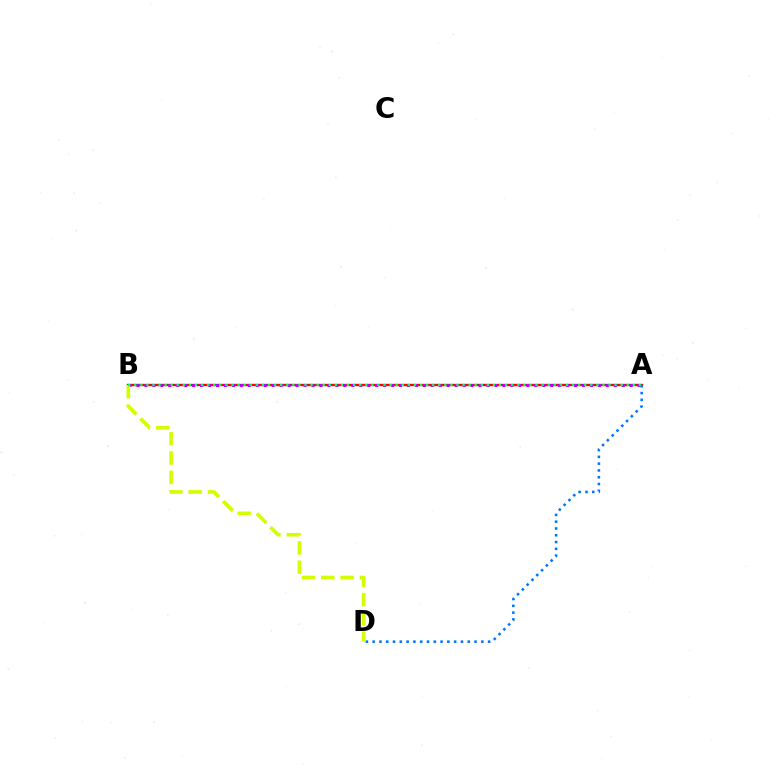{('A', 'B'): [{'color': '#ff0000', 'line_style': 'solid', 'thickness': 1.69}, {'color': '#b900ff', 'line_style': 'dotted', 'thickness': 2.16}, {'color': '#00ff5c', 'line_style': 'dotted', 'thickness': 1.65}], ('A', 'D'): [{'color': '#0074ff', 'line_style': 'dotted', 'thickness': 1.85}], ('B', 'D'): [{'color': '#d1ff00', 'line_style': 'dashed', 'thickness': 2.62}]}